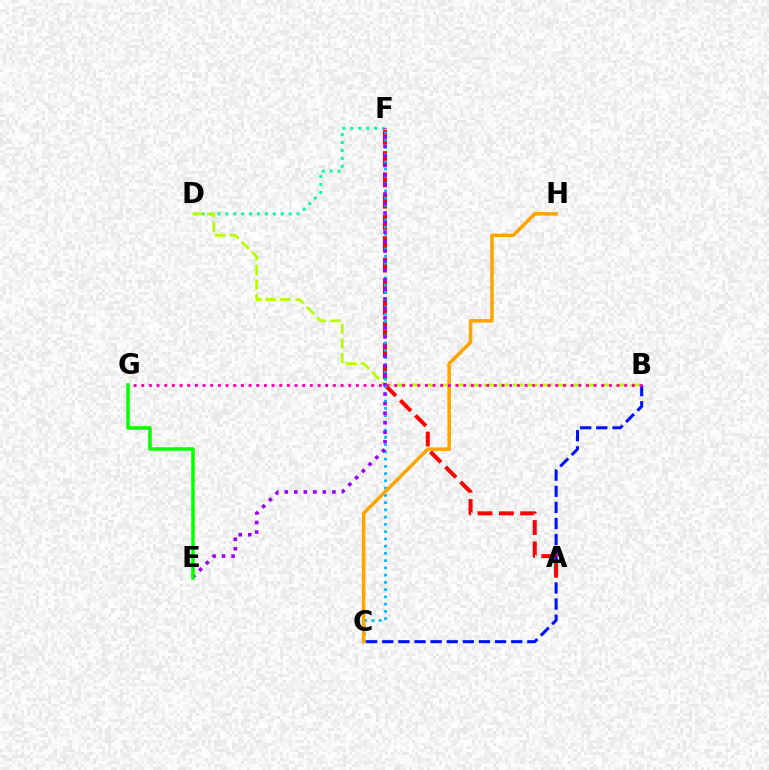{('B', 'C'): [{'color': '#0010ff', 'line_style': 'dashed', 'thickness': 2.19}], ('A', 'F'): [{'color': '#ff0000', 'line_style': 'dashed', 'thickness': 2.89}], ('C', 'F'): [{'color': '#00b5ff', 'line_style': 'dotted', 'thickness': 1.97}], ('D', 'F'): [{'color': '#00ff9d', 'line_style': 'dotted', 'thickness': 2.15}], ('B', 'D'): [{'color': '#b3ff00', 'line_style': 'dashed', 'thickness': 1.99}], ('C', 'H'): [{'color': '#ffa500', 'line_style': 'solid', 'thickness': 2.56}], ('E', 'F'): [{'color': '#9b00ff', 'line_style': 'dotted', 'thickness': 2.59}], ('B', 'G'): [{'color': '#ff00bd', 'line_style': 'dotted', 'thickness': 2.08}], ('E', 'G'): [{'color': '#08ff00', 'line_style': 'solid', 'thickness': 2.54}]}